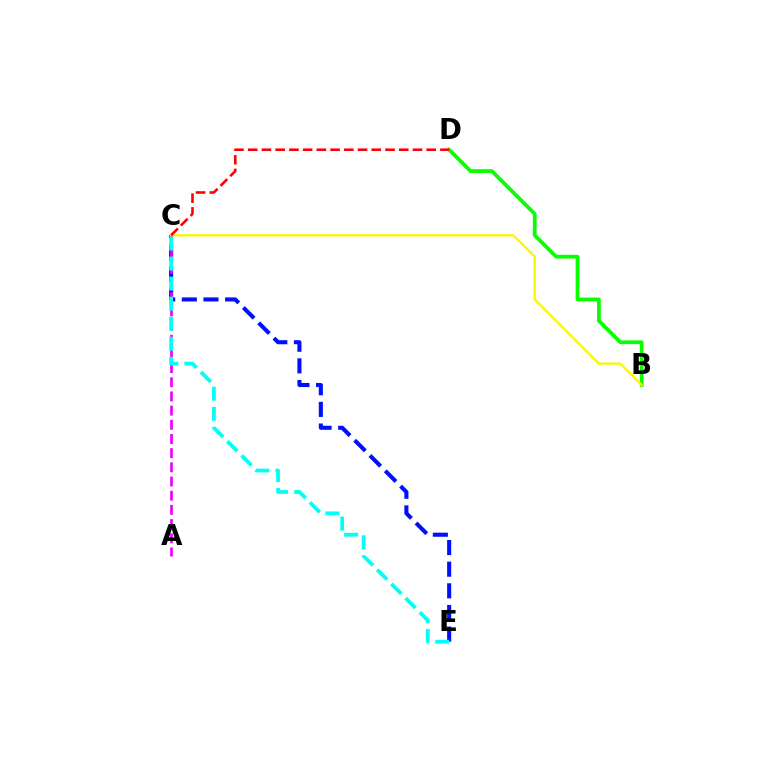{('C', 'E'): [{'color': '#0010ff', 'line_style': 'dashed', 'thickness': 2.94}, {'color': '#00fff6', 'line_style': 'dashed', 'thickness': 2.72}], ('B', 'D'): [{'color': '#08ff00', 'line_style': 'solid', 'thickness': 2.7}], ('A', 'C'): [{'color': '#ee00ff', 'line_style': 'dashed', 'thickness': 1.93}], ('B', 'C'): [{'color': '#fcf500', 'line_style': 'solid', 'thickness': 1.66}], ('C', 'D'): [{'color': '#ff0000', 'line_style': 'dashed', 'thickness': 1.87}]}